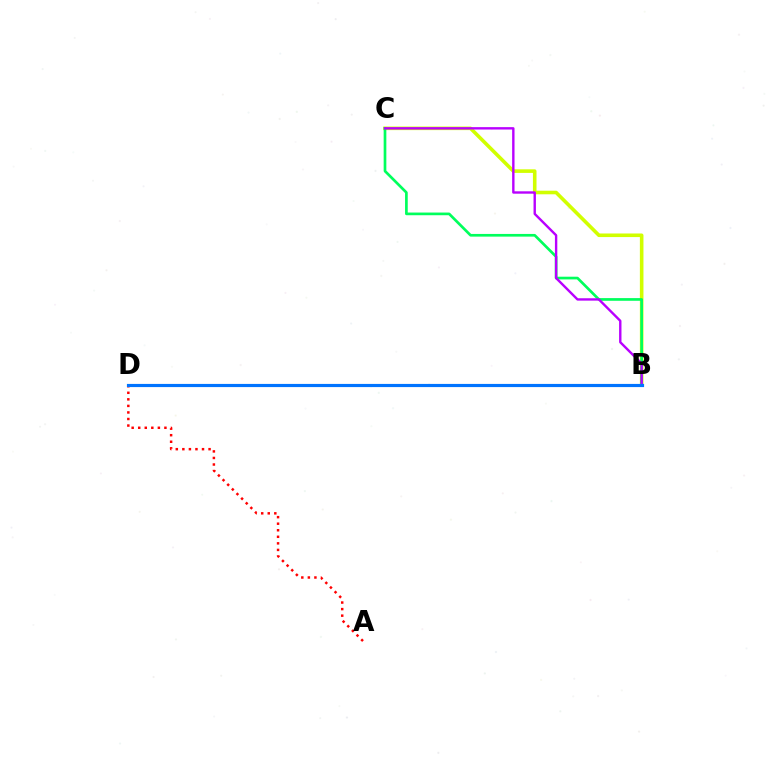{('B', 'C'): [{'color': '#d1ff00', 'line_style': 'solid', 'thickness': 2.58}, {'color': '#00ff5c', 'line_style': 'solid', 'thickness': 1.93}, {'color': '#b900ff', 'line_style': 'solid', 'thickness': 1.72}], ('A', 'D'): [{'color': '#ff0000', 'line_style': 'dotted', 'thickness': 1.78}], ('B', 'D'): [{'color': '#0074ff', 'line_style': 'solid', 'thickness': 2.29}]}